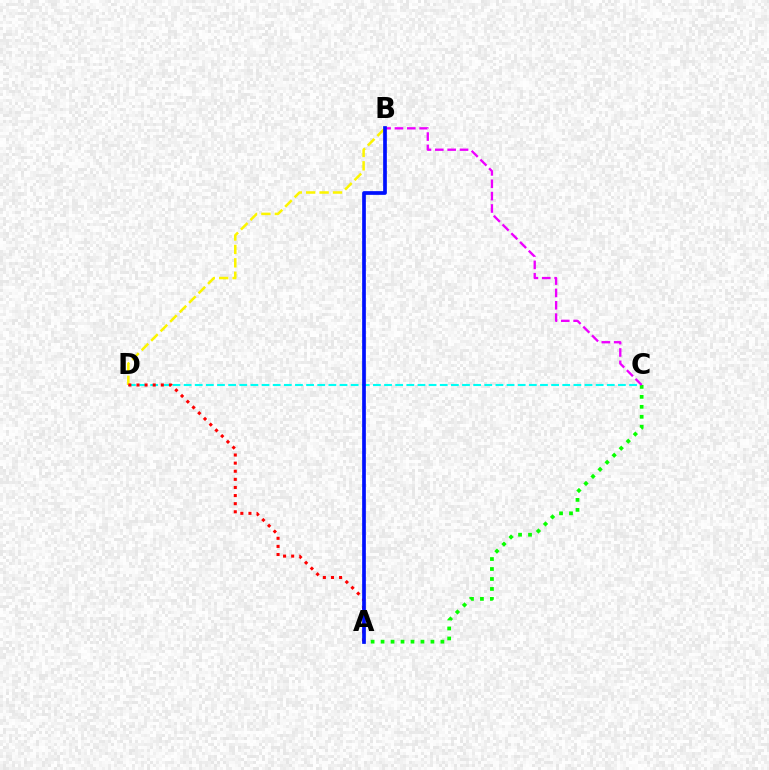{('C', 'D'): [{'color': '#00fff6', 'line_style': 'dashed', 'thickness': 1.51}], ('A', 'C'): [{'color': '#08ff00', 'line_style': 'dotted', 'thickness': 2.71}], ('B', 'D'): [{'color': '#fcf500', 'line_style': 'dashed', 'thickness': 1.82}], ('A', 'D'): [{'color': '#ff0000', 'line_style': 'dotted', 'thickness': 2.2}], ('B', 'C'): [{'color': '#ee00ff', 'line_style': 'dashed', 'thickness': 1.68}], ('A', 'B'): [{'color': '#0010ff', 'line_style': 'solid', 'thickness': 2.67}]}